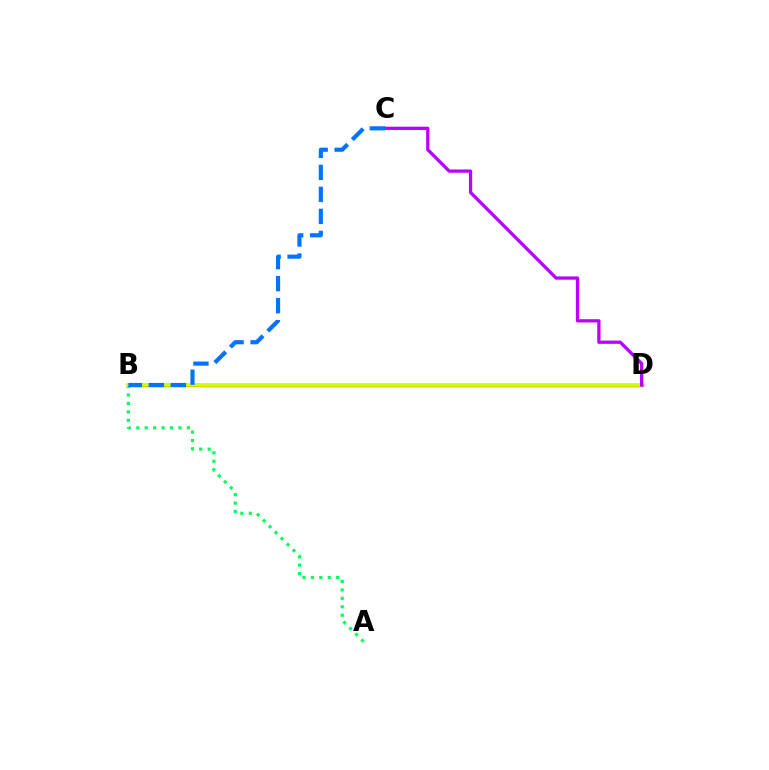{('B', 'D'): [{'color': '#ff0000', 'line_style': 'solid', 'thickness': 2.37}, {'color': '#d1ff00', 'line_style': 'solid', 'thickness': 2.64}], ('A', 'B'): [{'color': '#00ff5c', 'line_style': 'dotted', 'thickness': 2.29}], ('C', 'D'): [{'color': '#b900ff', 'line_style': 'solid', 'thickness': 2.35}], ('B', 'C'): [{'color': '#0074ff', 'line_style': 'dashed', 'thickness': 2.99}]}